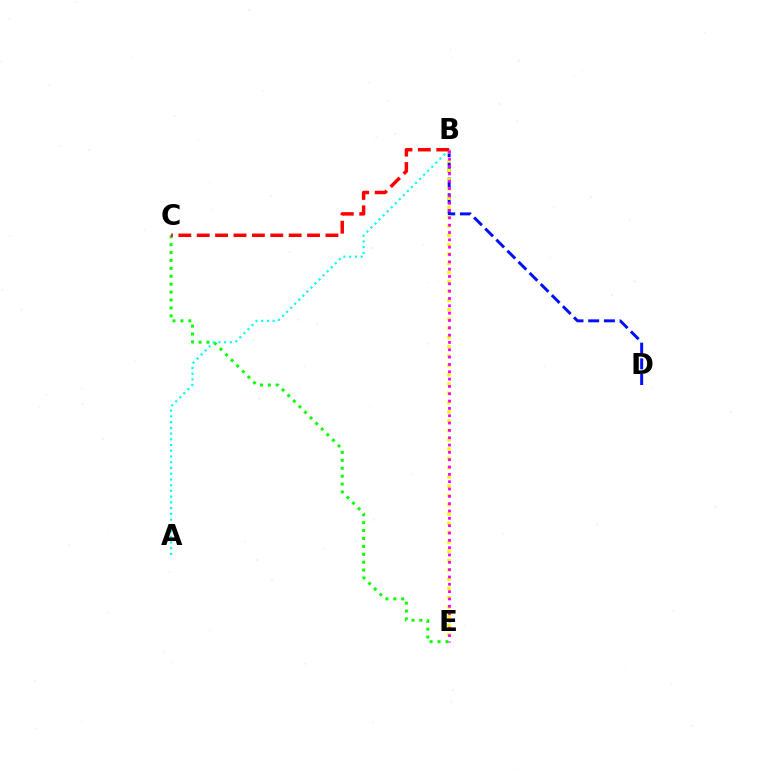{('B', 'D'): [{'color': '#0010ff', 'line_style': 'dashed', 'thickness': 2.13}], ('C', 'E'): [{'color': '#08ff00', 'line_style': 'dotted', 'thickness': 2.15}], ('A', 'B'): [{'color': '#00fff6', 'line_style': 'dotted', 'thickness': 1.56}], ('B', 'E'): [{'color': '#fcf500', 'line_style': 'dotted', 'thickness': 2.52}, {'color': '#ee00ff', 'line_style': 'dotted', 'thickness': 1.99}], ('B', 'C'): [{'color': '#ff0000', 'line_style': 'dashed', 'thickness': 2.5}]}